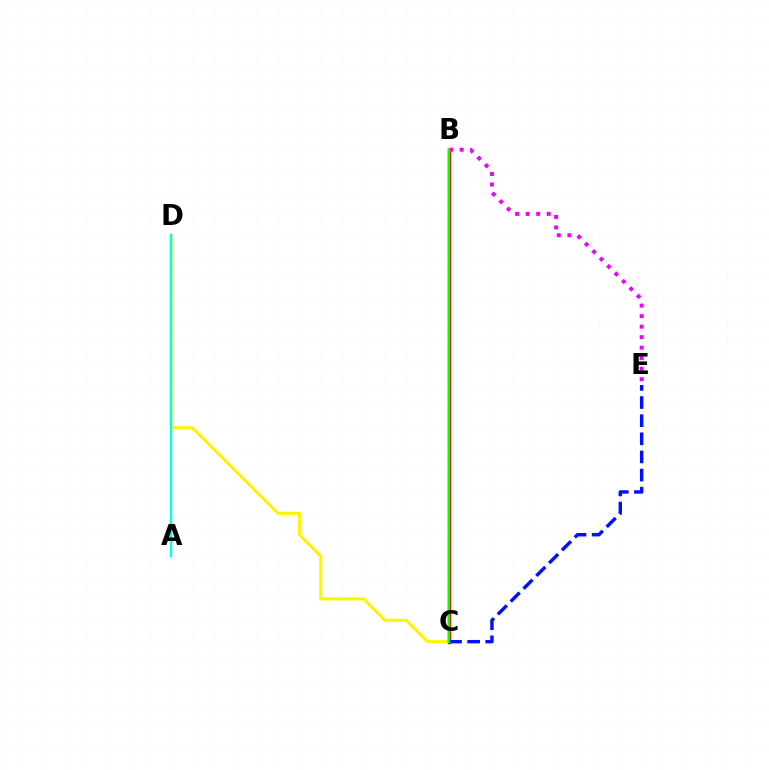{('C', 'D'): [{'color': '#fcf500', 'line_style': 'solid', 'thickness': 2.21}], ('A', 'D'): [{'color': '#00fff6', 'line_style': 'solid', 'thickness': 1.75}], ('B', 'C'): [{'color': '#ff0000', 'line_style': 'solid', 'thickness': 2.5}, {'color': '#08ff00', 'line_style': 'solid', 'thickness': 1.67}], ('C', 'E'): [{'color': '#0010ff', 'line_style': 'dashed', 'thickness': 2.46}], ('B', 'E'): [{'color': '#ee00ff', 'line_style': 'dotted', 'thickness': 2.86}]}